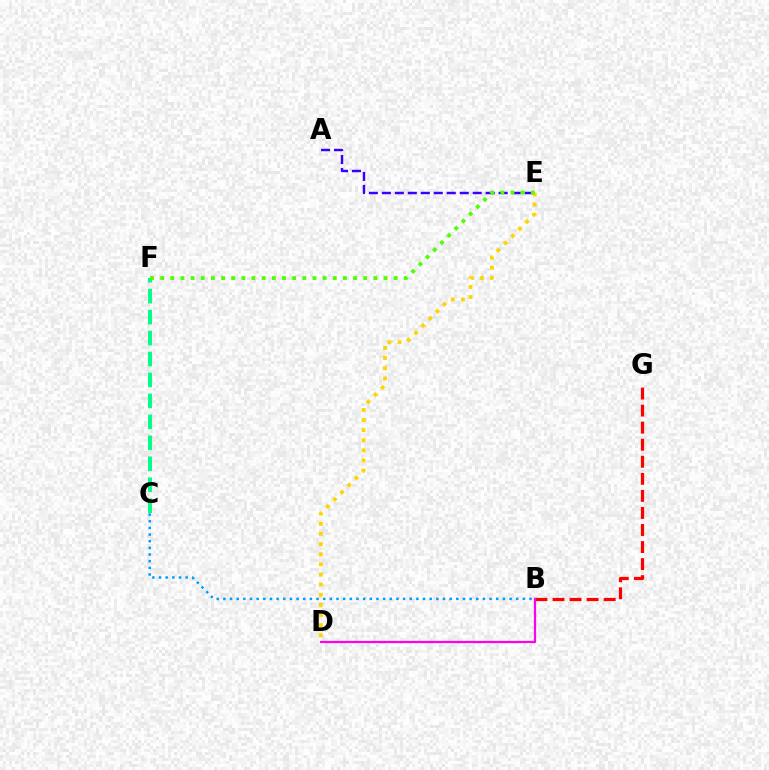{('B', 'G'): [{'color': '#ff0000', 'line_style': 'dashed', 'thickness': 2.32}], ('B', 'D'): [{'color': '#ff00ed', 'line_style': 'solid', 'thickness': 1.6}], ('B', 'C'): [{'color': '#009eff', 'line_style': 'dotted', 'thickness': 1.81}], ('A', 'E'): [{'color': '#3700ff', 'line_style': 'dashed', 'thickness': 1.76}], ('D', 'E'): [{'color': '#ffd500', 'line_style': 'dotted', 'thickness': 2.75}], ('C', 'F'): [{'color': '#00ff86', 'line_style': 'dashed', 'thickness': 2.85}], ('E', 'F'): [{'color': '#4fff00', 'line_style': 'dotted', 'thickness': 2.76}]}